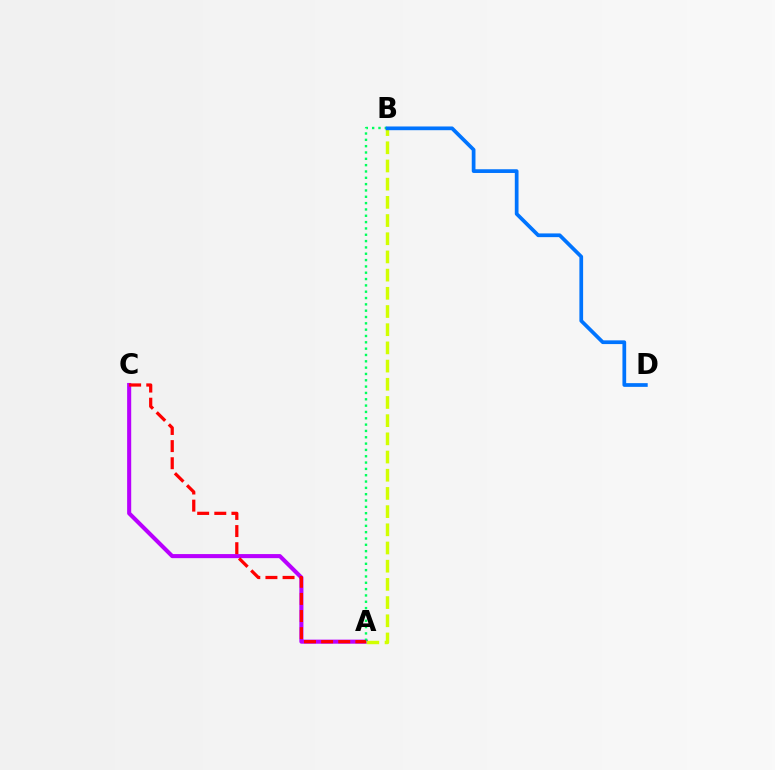{('A', 'C'): [{'color': '#b900ff', 'line_style': 'solid', 'thickness': 2.93}, {'color': '#ff0000', 'line_style': 'dashed', 'thickness': 2.33}], ('A', 'B'): [{'color': '#d1ff00', 'line_style': 'dashed', 'thickness': 2.47}, {'color': '#00ff5c', 'line_style': 'dotted', 'thickness': 1.72}], ('B', 'D'): [{'color': '#0074ff', 'line_style': 'solid', 'thickness': 2.68}]}